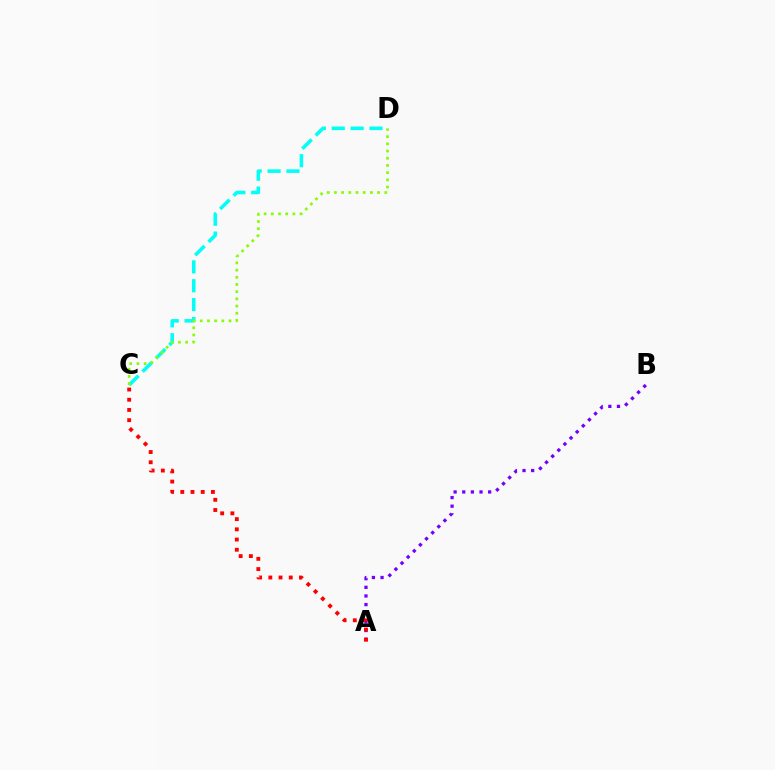{('C', 'D'): [{'color': '#00fff6', 'line_style': 'dashed', 'thickness': 2.56}, {'color': '#84ff00', 'line_style': 'dotted', 'thickness': 1.95}], ('A', 'B'): [{'color': '#7200ff', 'line_style': 'dotted', 'thickness': 2.35}], ('A', 'C'): [{'color': '#ff0000', 'line_style': 'dotted', 'thickness': 2.77}]}